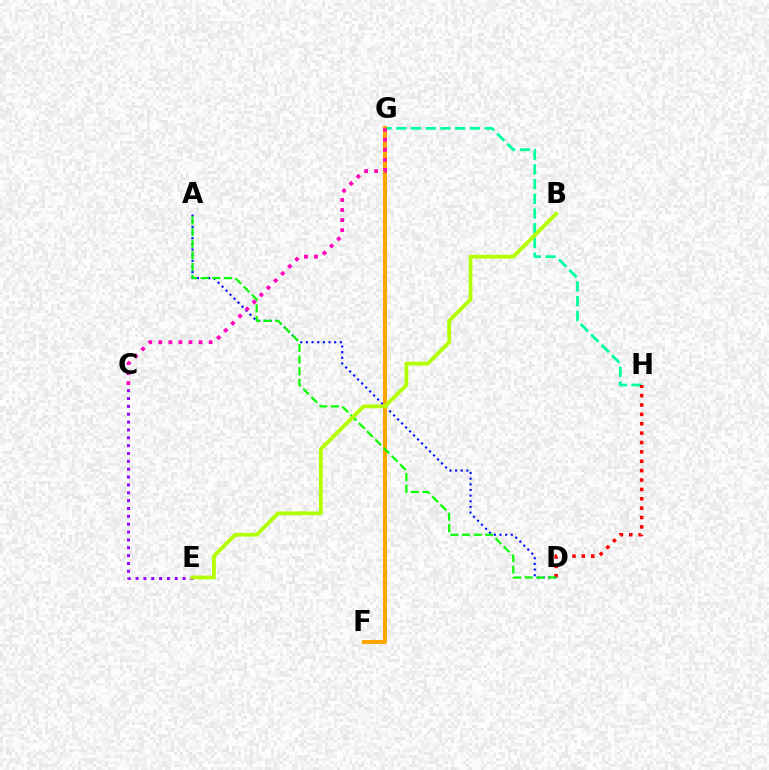{('F', 'G'): [{'color': '#00b5ff', 'line_style': 'solid', 'thickness': 1.69}, {'color': '#ffa500', 'line_style': 'solid', 'thickness': 2.9}], ('G', 'H'): [{'color': '#00ff9d', 'line_style': 'dashed', 'thickness': 2.0}], ('D', 'H'): [{'color': '#ff0000', 'line_style': 'dotted', 'thickness': 2.55}], ('A', 'D'): [{'color': '#0010ff', 'line_style': 'dotted', 'thickness': 1.54}, {'color': '#08ff00', 'line_style': 'dashed', 'thickness': 1.58}], ('C', 'E'): [{'color': '#9b00ff', 'line_style': 'dotted', 'thickness': 2.13}], ('C', 'G'): [{'color': '#ff00bd', 'line_style': 'dotted', 'thickness': 2.73}], ('B', 'E'): [{'color': '#b3ff00', 'line_style': 'solid', 'thickness': 2.72}]}